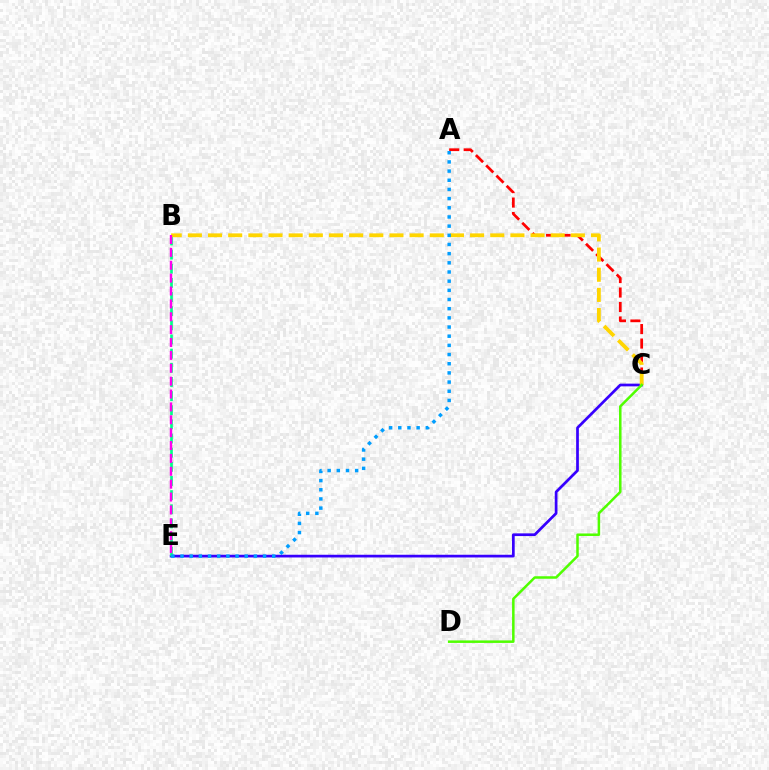{('C', 'E'): [{'color': '#3700ff', 'line_style': 'solid', 'thickness': 1.95}], ('A', 'C'): [{'color': '#ff0000', 'line_style': 'dashed', 'thickness': 1.97}], ('B', 'E'): [{'color': '#00ff86', 'line_style': 'dashed', 'thickness': 1.92}, {'color': '#ff00ed', 'line_style': 'dashed', 'thickness': 1.75}], ('B', 'C'): [{'color': '#ffd500', 'line_style': 'dashed', 'thickness': 2.74}], ('C', 'D'): [{'color': '#4fff00', 'line_style': 'solid', 'thickness': 1.81}], ('A', 'E'): [{'color': '#009eff', 'line_style': 'dotted', 'thickness': 2.49}]}